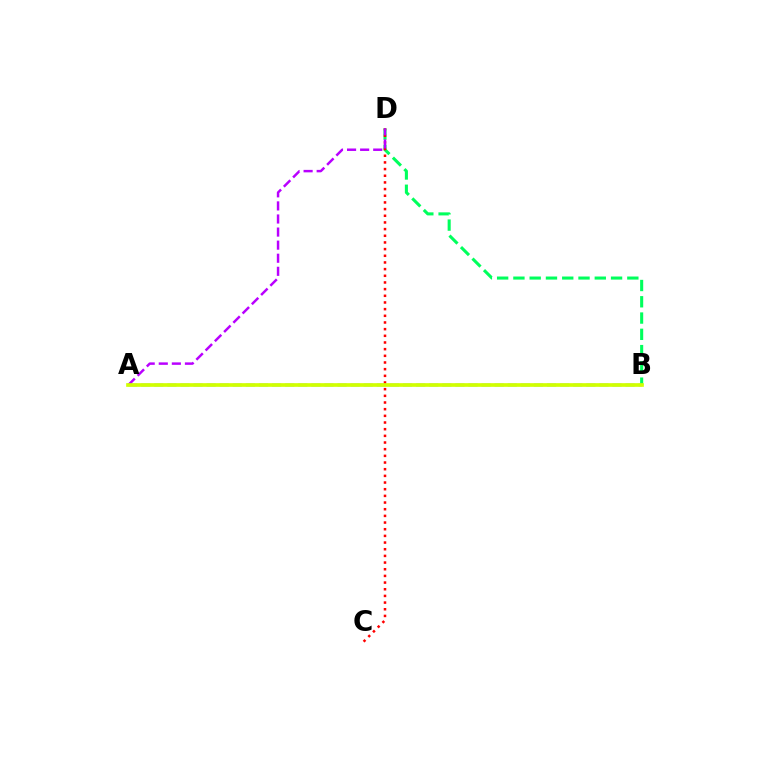{('A', 'B'): [{'color': '#0074ff', 'line_style': 'dashed', 'thickness': 1.78}, {'color': '#d1ff00', 'line_style': 'solid', 'thickness': 2.64}], ('B', 'D'): [{'color': '#00ff5c', 'line_style': 'dashed', 'thickness': 2.21}], ('C', 'D'): [{'color': '#ff0000', 'line_style': 'dotted', 'thickness': 1.81}], ('A', 'D'): [{'color': '#b900ff', 'line_style': 'dashed', 'thickness': 1.78}]}